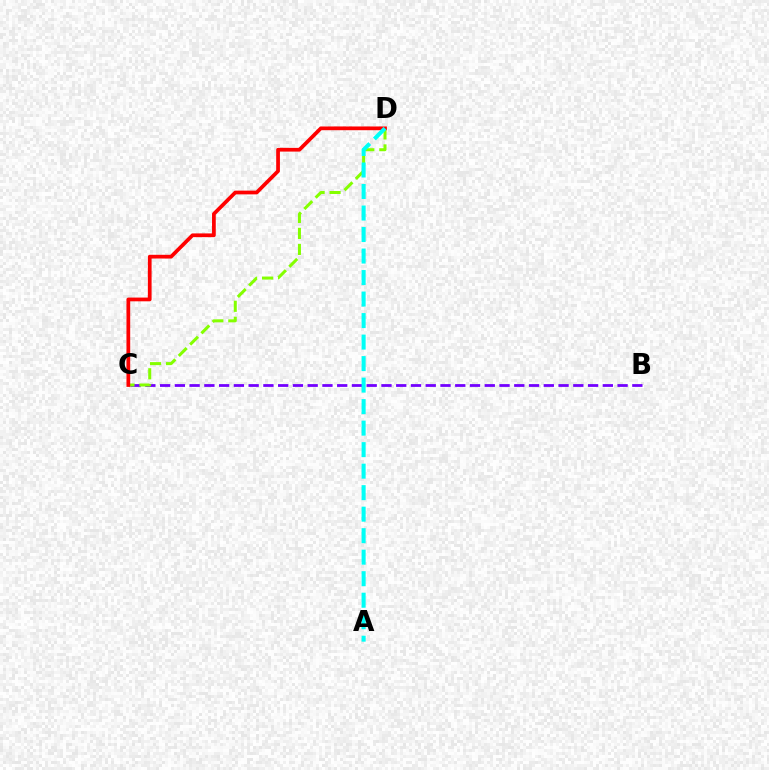{('B', 'C'): [{'color': '#7200ff', 'line_style': 'dashed', 'thickness': 2.0}], ('C', 'D'): [{'color': '#84ff00', 'line_style': 'dashed', 'thickness': 2.17}, {'color': '#ff0000', 'line_style': 'solid', 'thickness': 2.69}], ('A', 'D'): [{'color': '#00fff6', 'line_style': 'dashed', 'thickness': 2.92}]}